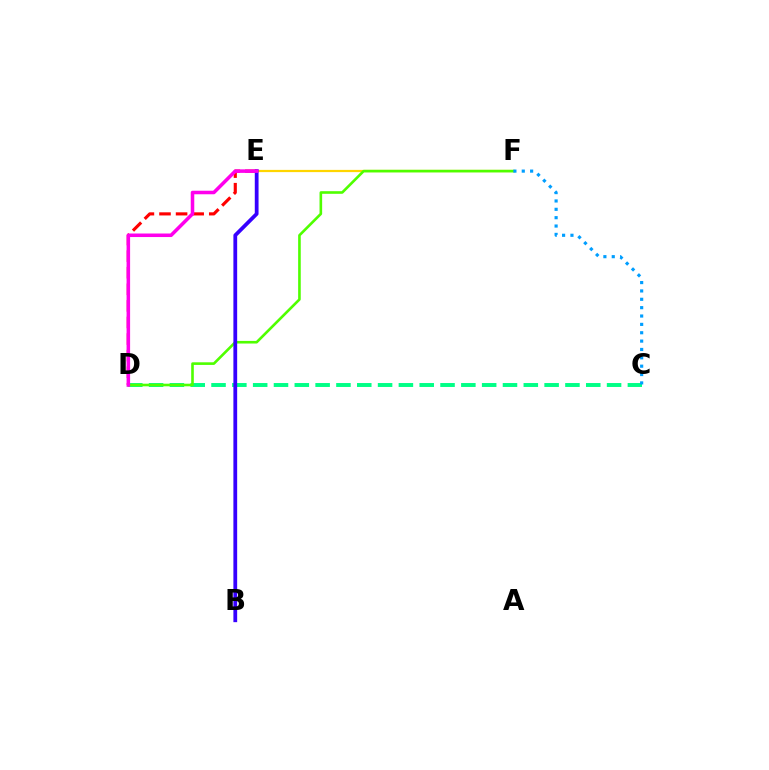{('C', 'D'): [{'color': '#00ff86', 'line_style': 'dashed', 'thickness': 2.83}], ('E', 'F'): [{'color': '#ffd500', 'line_style': 'solid', 'thickness': 1.6}], ('D', 'F'): [{'color': '#4fff00', 'line_style': 'solid', 'thickness': 1.89}], ('C', 'F'): [{'color': '#009eff', 'line_style': 'dotted', 'thickness': 2.27}], ('D', 'E'): [{'color': '#ff0000', 'line_style': 'dashed', 'thickness': 2.25}, {'color': '#ff00ed', 'line_style': 'solid', 'thickness': 2.55}], ('B', 'E'): [{'color': '#3700ff', 'line_style': 'solid', 'thickness': 2.71}]}